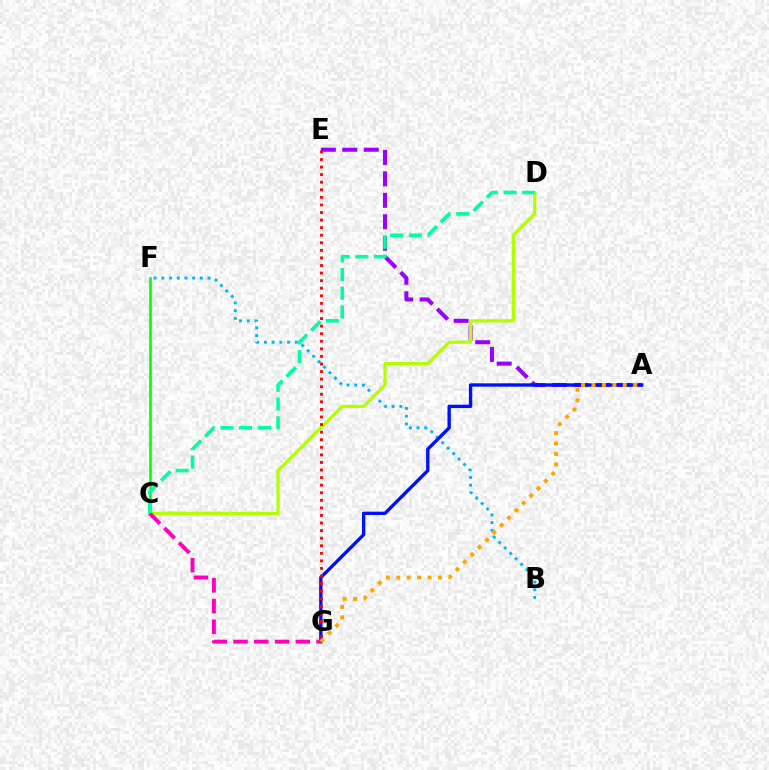{('B', 'F'): [{'color': '#00b5ff', 'line_style': 'dotted', 'thickness': 2.1}], ('C', 'F'): [{'color': '#08ff00', 'line_style': 'solid', 'thickness': 1.92}], ('A', 'E'): [{'color': '#9b00ff', 'line_style': 'dashed', 'thickness': 2.91}], ('C', 'D'): [{'color': '#b3ff00', 'line_style': 'solid', 'thickness': 2.35}, {'color': '#00ff9d', 'line_style': 'dashed', 'thickness': 2.54}], ('A', 'G'): [{'color': '#0010ff', 'line_style': 'solid', 'thickness': 2.41}, {'color': '#ffa500', 'line_style': 'dotted', 'thickness': 2.83}], ('C', 'G'): [{'color': '#ff00bd', 'line_style': 'dashed', 'thickness': 2.82}], ('E', 'G'): [{'color': '#ff0000', 'line_style': 'dotted', 'thickness': 2.06}]}